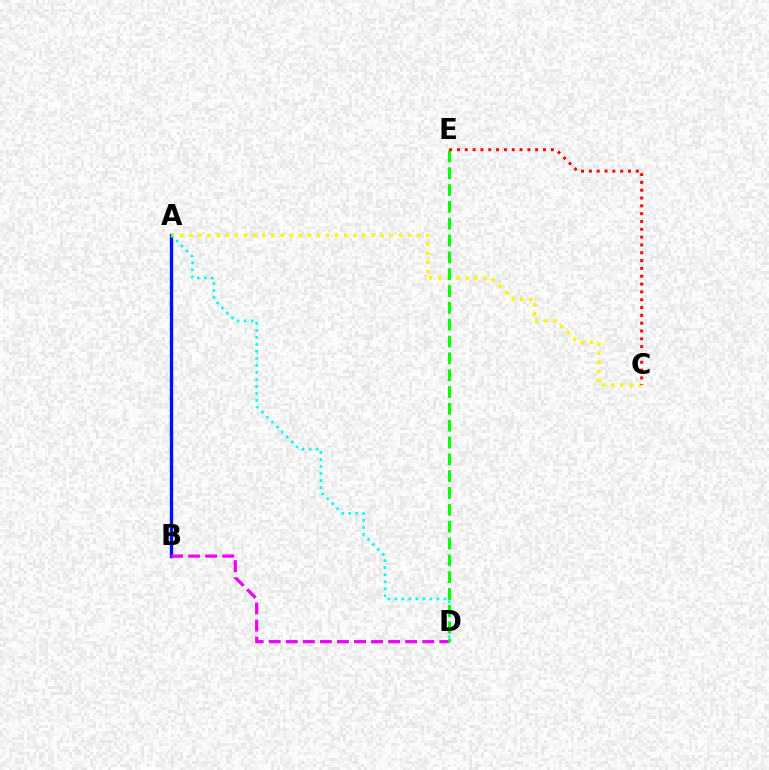{('A', 'B'): [{'color': '#0010ff', 'line_style': 'solid', 'thickness': 2.43}], ('B', 'D'): [{'color': '#ee00ff', 'line_style': 'dashed', 'thickness': 2.32}], ('A', 'C'): [{'color': '#fcf500', 'line_style': 'dotted', 'thickness': 2.47}], ('A', 'D'): [{'color': '#00fff6', 'line_style': 'dotted', 'thickness': 1.91}], ('D', 'E'): [{'color': '#08ff00', 'line_style': 'dashed', 'thickness': 2.29}], ('C', 'E'): [{'color': '#ff0000', 'line_style': 'dotted', 'thickness': 2.12}]}